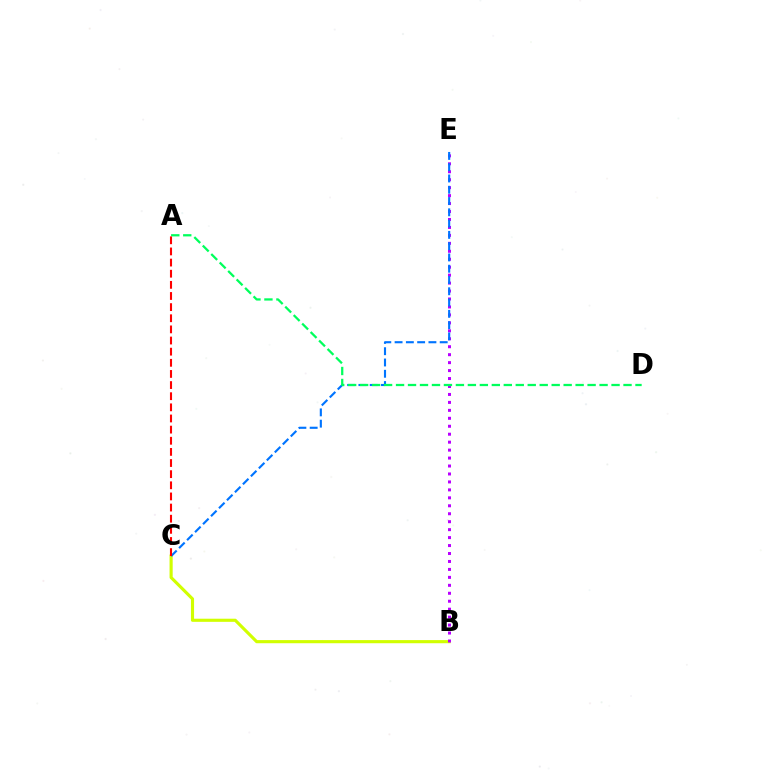{('B', 'C'): [{'color': '#d1ff00', 'line_style': 'solid', 'thickness': 2.25}], ('B', 'E'): [{'color': '#b900ff', 'line_style': 'dotted', 'thickness': 2.16}], ('C', 'E'): [{'color': '#0074ff', 'line_style': 'dashed', 'thickness': 1.53}], ('A', 'D'): [{'color': '#00ff5c', 'line_style': 'dashed', 'thickness': 1.63}], ('A', 'C'): [{'color': '#ff0000', 'line_style': 'dashed', 'thickness': 1.51}]}